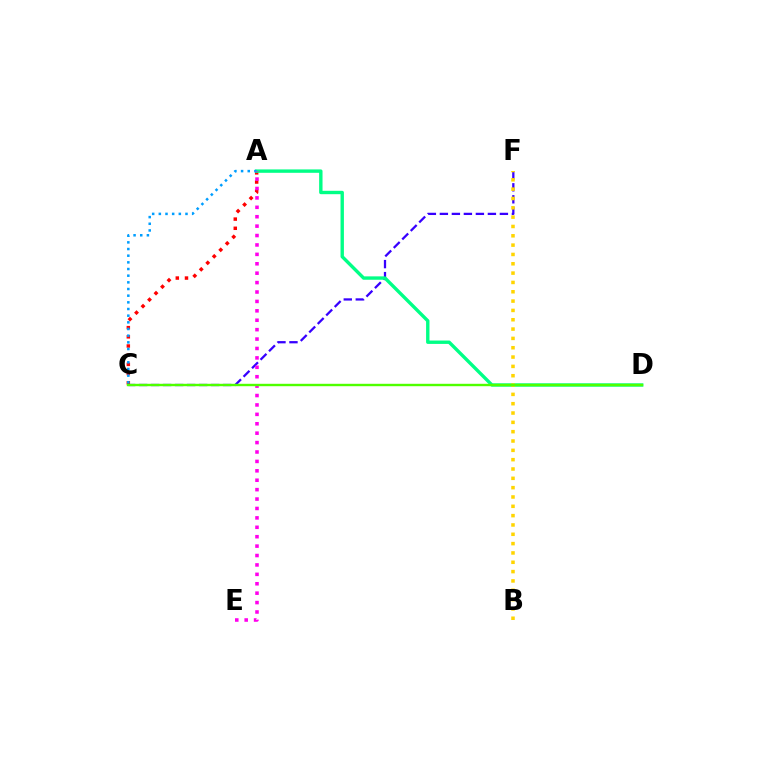{('C', 'F'): [{'color': '#3700ff', 'line_style': 'dashed', 'thickness': 1.63}], ('A', 'C'): [{'color': '#ff0000', 'line_style': 'dotted', 'thickness': 2.5}, {'color': '#009eff', 'line_style': 'dotted', 'thickness': 1.81}], ('A', 'D'): [{'color': '#00ff86', 'line_style': 'solid', 'thickness': 2.44}], ('B', 'F'): [{'color': '#ffd500', 'line_style': 'dotted', 'thickness': 2.53}], ('A', 'E'): [{'color': '#ff00ed', 'line_style': 'dotted', 'thickness': 2.56}], ('C', 'D'): [{'color': '#4fff00', 'line_style': 'solid', 'thickness': 1.73}]}